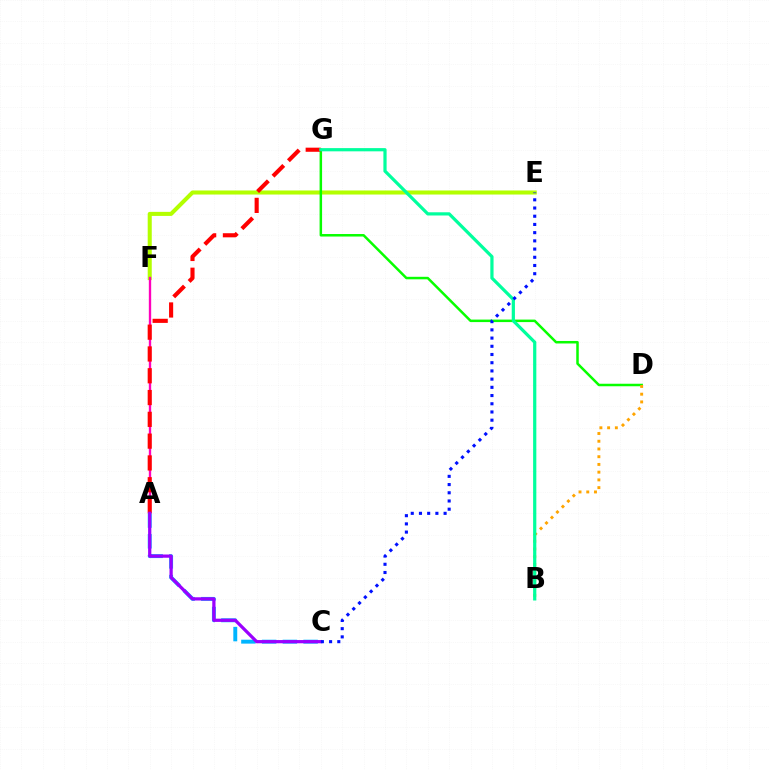{('E', 'F'): [{'color': '#b3ff00', 'line_style': 'solid', 'thickness': 2.92}], ('A', 'F'): [{'color': '#ff00bd', 'line_style': 'solid', 'thickness': 1.7}], ('D', 'G'): [{'color': '#08ff00', 'line_style': 'solid', 'thickness': 1.8}], ('A', 'C'): [{'color': '#00b5ff', 'line_style': 'dashed', 'thickness': 2.82}, {'color': '#9b00ff', 'line_style': 'solid', 'thickness': 2.33}], ('A', 'G'): [{'color': '#ff0000', 'line_style': 'dashed', 'thickness': 2.96}], ('B', 'D'): [{'color': '#ffa500', 'line_style': 'dotted', 'thickness': 2.1}], ('B', 'G'): [{'color': '#00ff9d', 'line_style': 'solid', 'thickness': 2.31}], ('C', 'E'): [{'color': '#0010ff', 'line_style': 'dotted', 'thickness': 2.23}]}